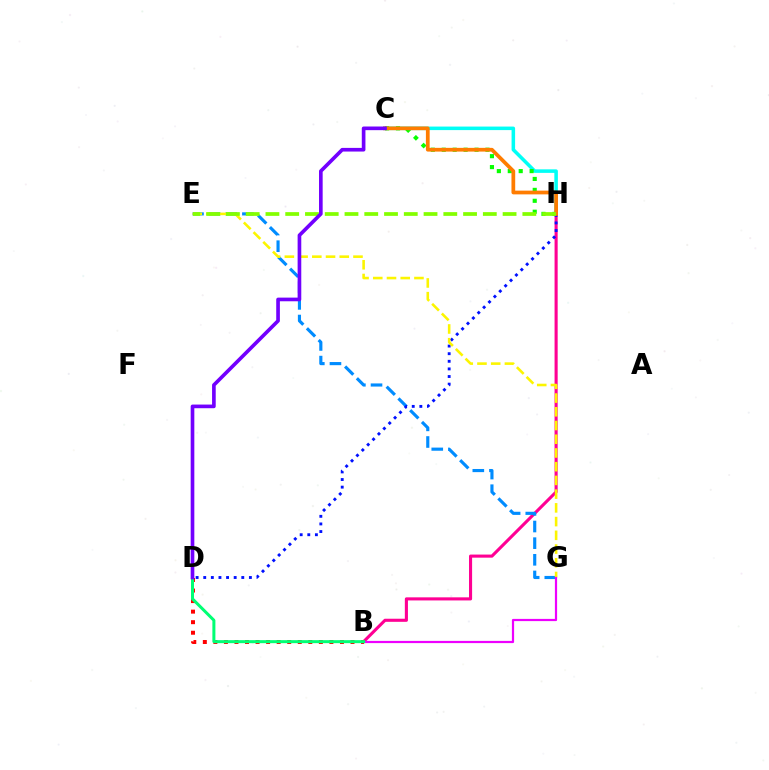{('C', 'H'): [{'color': '#00fff6', 'line_style': 'solid', 'thickness': 2.55}, {'color': '#08ff00', 'line_style': 'dotted', 'thickness': 2.97}, {'color': '#ff7c00', 'line_style': 'solid', 'thickness': 2.69}], ('B', 'H'): [{'color': '#ff0094', 'line_style': 'solid', 'thickness': 2.23}], ('B', 'D'): [{'color': '#ff0000', 'line_style': 'dotted', 'thickness': 2.87}, {'color': '#00ff74', 'line_style': 'solid', 'thickness': 2.17}], ('E', 'G'): [{'color': '#008cff', 'line_style': 'dashed', 'thickness': 2.26}, {'color': '#fcf500', 'line_style': 'dashed', 'thickness': 1.86}], ('D', 'H'): [{'color': '#0010ff', 'line_style': 'dotted', 'thickness': 2.07}], ('E', 'H'): [{'color': '#84ff00', 'line_style': 'dashed', 'thickness': 2.68}], ('B', 'G'): [{'color': '#ee00ff', 'line_style': 'solid', 'thickness': 1.59}], ('C', 'D'): [{'color': '#7200ff', 'line_style': 'solid', 'thickness': 2.63}]}